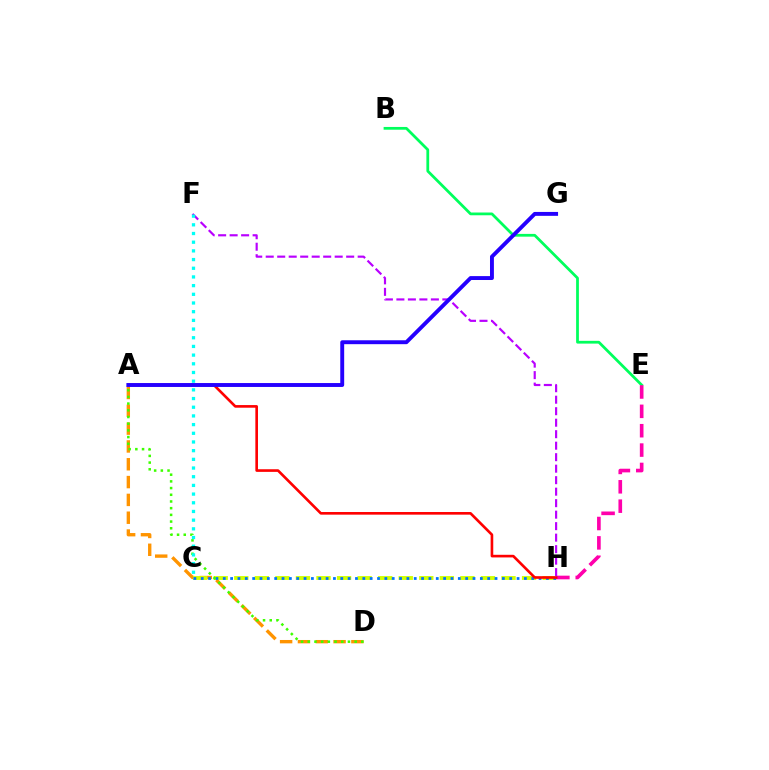{('A', 'D'): [{'color': '#ff9400', 'line_style': 'dashed', 'thickness': 2.42}, {'color': '#3dff00', 'line_style': 'dotted', 'thickness': 1.82}], ('C', 'H'): [{'color': '#d1ff00', 'line_style': 'dashed', 'thickness': 2.79}, {'color': '#0074ff', 'line_style': 'dotted', 'thickness': 2.0}], ('B', 'E'): [{'color': '#00ff5c', 'line_style': 'solid', 'thickness': 1.99}], ('E', 'H'): [{'color': '#ff00ac', 'line_style': 'dashed', 'thickness': 2.63}], ('A', 'H'): [{'color': '#ff0000', 'line_style': 'solid', 'thickness': 1.9}], ('F', 'H'): [{'color': '#b900ff', 'line_style': 'dashed', 'thickness': 1.56}], ('A', 'G'): [{'color': '#2500ff', 'line_style': 'solid', 'thickness': 2.81}], ('C', 'F'): [{'color': '#00fff6', 'line_style': 'dotted', 'thickness': 2.36}]}